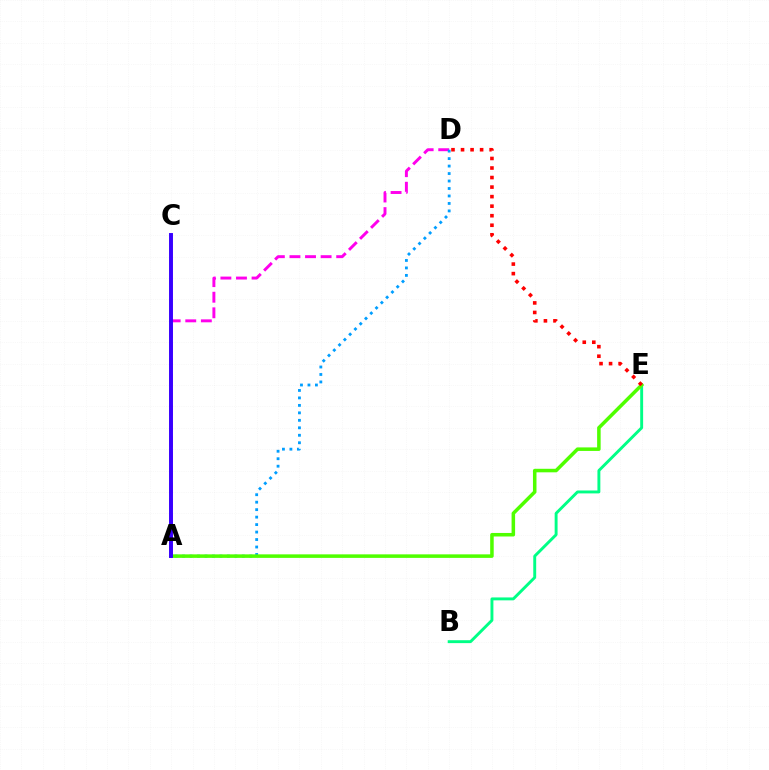{('A', 'D'): [{'color': '#ff00ed', 'line_style': 'dashed', 'thickness': 2.12}, {'color': '#009eff', 'line_style': 'dotted', 'thickness': 2.03}], ('B', 'E'): [{'color': '#00ff86', 'line_style': 'solid', 'thickness': 2.1}], ('A', 'E'): [{'color': '#4fff00', 'line_style': 'solid', 'thickness': 2.54}], ('D', 'E'): [{'color': '#ff0000', 'line_style': 'dotted', 'thickness': 2.59}], ('A', 'C'): [{'color': '#ffd500', 'line_style': 'dotted', 'thickness': 1.61}, {'color': '#3700ff', 'line_style': 'solid', 'thickness': 2.83}]}